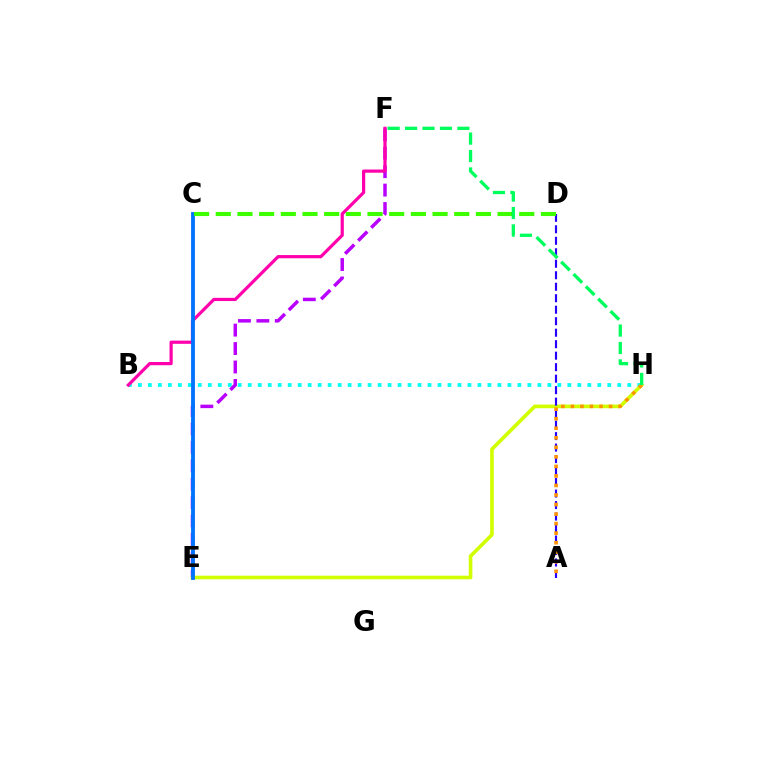{('B', 'H'): [{'color': '#00fff6', 'line_style': 'dotted', 'thickness': 2.71}], ('C', 'E'): [{'color': '#ff0000', 'line_style': 'solid', 'thickness': 1.7}, {'color': '#0074ff', 'line_style': 'solid', 'thickness': 2.74}], ('E', 'F'): [{'color': '#b900ff', 'line_style': 'dashed', 'thickness': 2.5}], ('B', 'F'): [{'color': '#ff00ac', 'line_style': 'solid', 'thickness': 2.3}], ('E', 'H'): [{'color': '#d1ff00', 'line_style': 'solid', 'thickness': 2.61}], ('A', 'D'): [{'color': '#2500ff', 'line_style': 'dashed', 'thickness': 1.56}], ('A', 'H'): [{'color': '#ff9400', 'line_style': 'dotted', 'thickness': 2.59}], ('C', 'D'): [{'color': '#3dff00', 'line_style': 'dashed', 'thickness': 2.94}], ('F', 'H'): [{'color': '#00ff5c', 'line_style': 'dashed', 'thickness': 2.37}]}